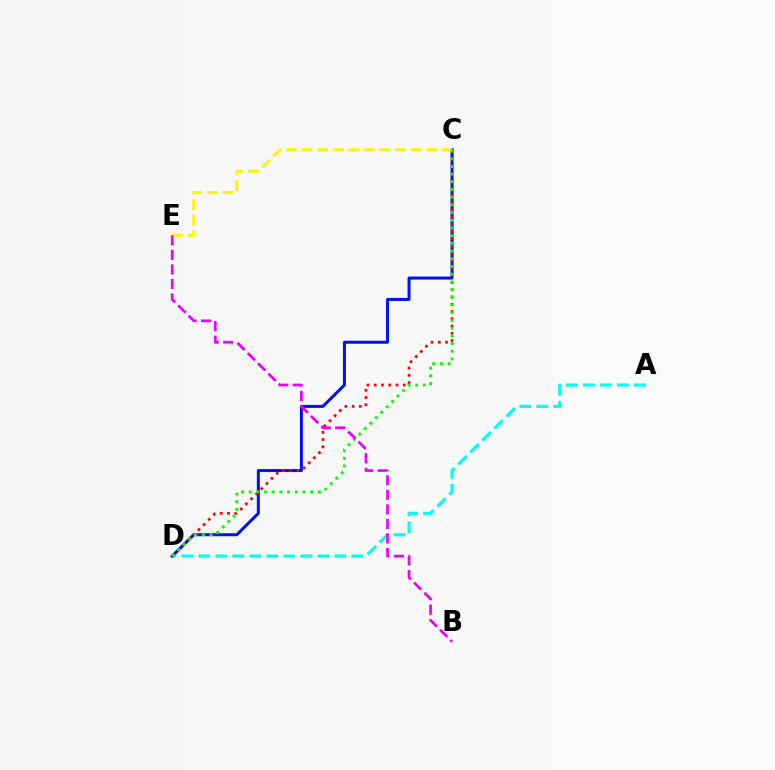{('A', 'D'): [{'color': '#00fff6', 'line_style': 'dashed', 'thickness': 2.31}], ('C', 'D'): [{'color': '#0010ff', 'line_style': 'solid', 'thickness': 2.17}, {'color': '#ff0000', 'line_style': 'dotted', 'thickness': 1.97}, {'color': '#08ff00', 'line_style': 'dotted', 'thickness': 2.09}], ('C', 'E'): [{'color': '#fcf500', 'line_style': 'dashed', 'thickness': 2.11}], ('B', 'E'): [{'color': '#ee00ff', 'line_style': 'dashed', 'thickness': 1.97}]}